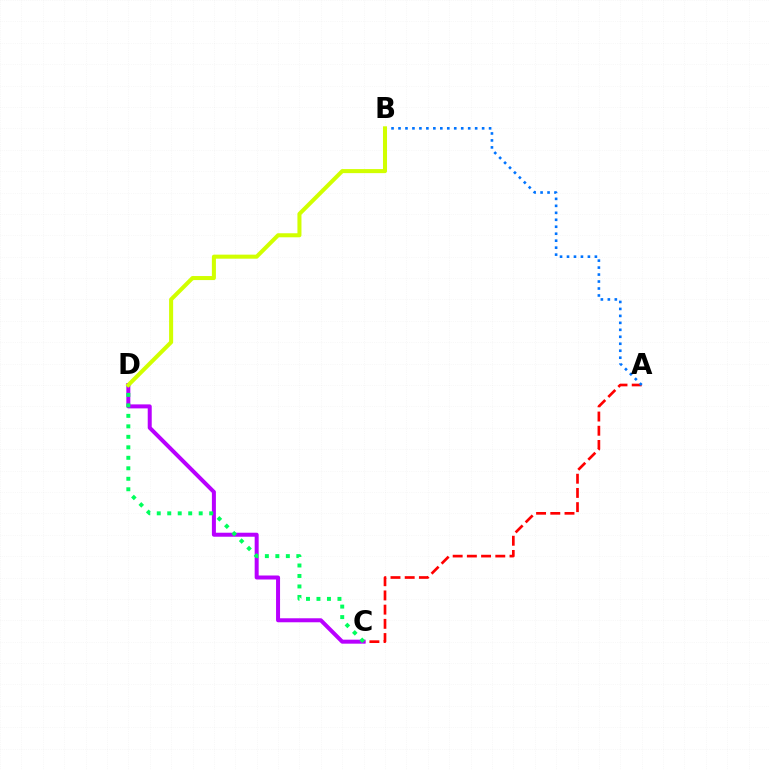{('A', 'C'): [{'color': '#ff0000', 'line_style': 'dashed', 'thickness': 1.93}], ('A', 'B'): [{'color': '#0074ff', 'line_style': 'dotted', 'thickness': 1.89}], ('C', 'D'): [{'color': '#b900ff', 'line_style': 'solid', 'thickness': 2.88}, {'color': '#00ff5c', 'line_style': 'dotted', 'thickness': 2.85}], ('B', 'D'): [{'color': '#d1ff00', 'line_style': 'solid', 'thickness': 2.91}]}